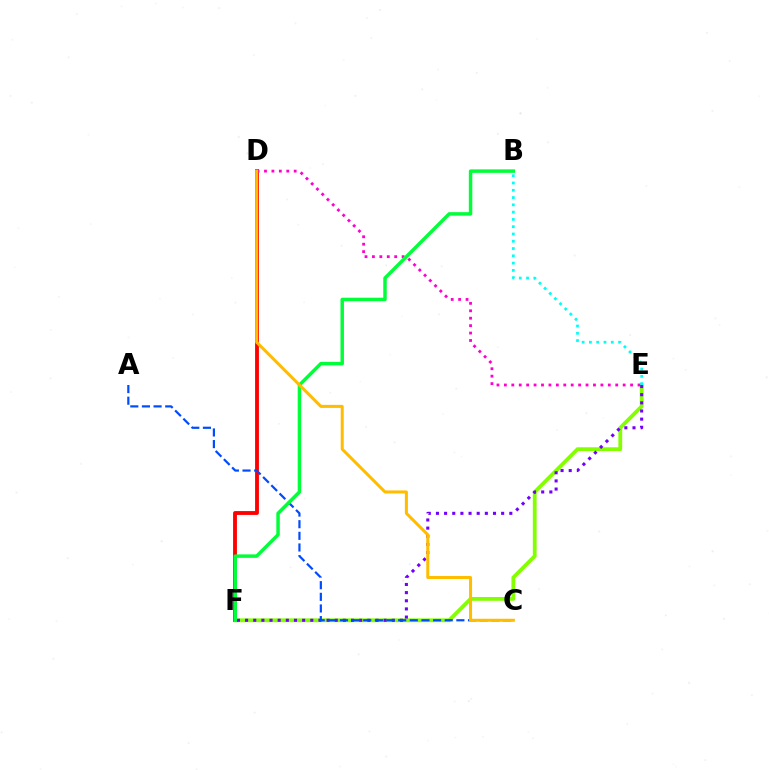{('E', 'F'): [{'color': '#84ff00', 'line_style': 'solid', 'thickness': 2.73}, {'color': '#7200ff', 'line_style': 'dotted', 'thickness': 2.21}], ('D', 'F'): [{'color': '#ff0000', 'line_style': 'solid', 'thickness': 2.77}], ('D', 'E'): [{'color': '#ff00cf', 'line_style': 'dotted', 'thickness': 2.02}], ('A', 'C'): [{'color': '#004bff', 'line_style': 'dashed', 'thickness': 1.58}], ('B', 'E'): [{'color': '#00fff6', 'line_style': 'dotted', 'thickness': 1.98}], ('B', 'F'): [{'color': '#00ff39', 'line_style': 'solid', 'thickness': 2.5}], ('C', 'D'): [{'color': '#ffbd00', 'line_style': 'solid', 'thickness': 2.18}]}